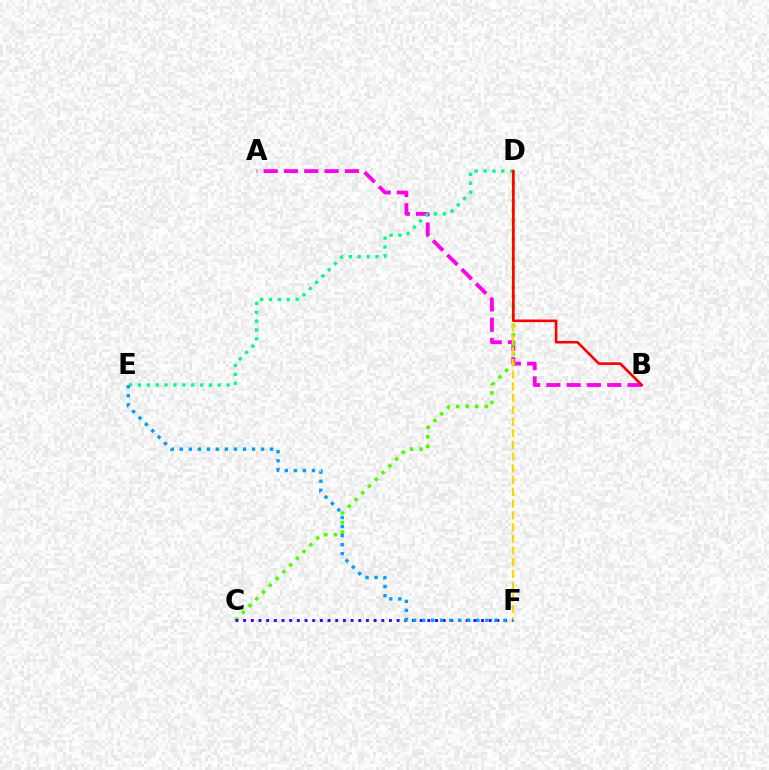{('A', 'B'): [{'color': '#ff00ed', 'line_style': 'dashed', 'thickness': 2.76}], ('C', 'D'): [{'color': '#4fff00', 'line_style': 'dotted', 'thickness': 2.59}], ('C', 'F'): [{'color': '#3700ff', 'line_style': 'dotted', 'thickness': 2.09}], ('D', 'E'): [{'color': '#00ff86', 'line_style': 'dotted', 'thickness': 2.41}], ('D', 'F'): [{'color': '#ffd500', 'line_style': 'dashed', 'thickness': 1.59}], ('B', 'D'): [{'color': '#ff0000', 'line_style': 'solid', 'thickness': 1.88}], ('E', 'F'): [{'color': '#009eff', 'line_style': 'dotted', 'thickness': 2.45}]}